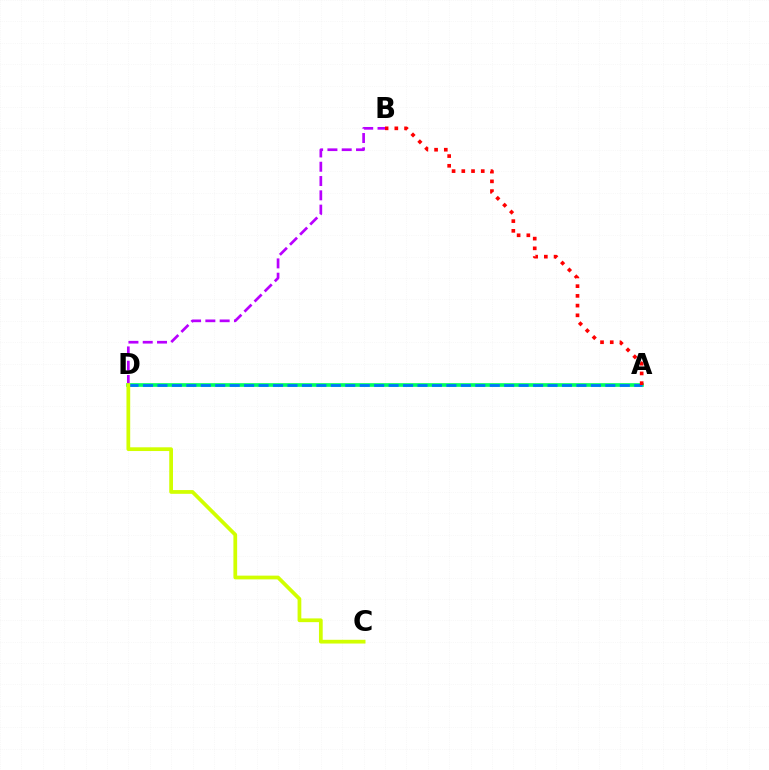{('A', 'D'): [{'color': '#00ff5c', 'line_style': 'solid', 'thickness': 2.63}, {'color': '#0074ff', 'line_style': 'dashed', 'thickness': 1.96}], ('B', 'D'): [{'color': '#b900ff', 'line_style': 'dashed', 'thickness': 1.94}], ('A', 'B'): [{'color': '#ff0000', 'line_style': 'dotted', 'thickness': 2.64}], ('C', 'D'): [{'color': '#d1ff00', 'line_style': 'solid', 'thickness': 2.69}]}